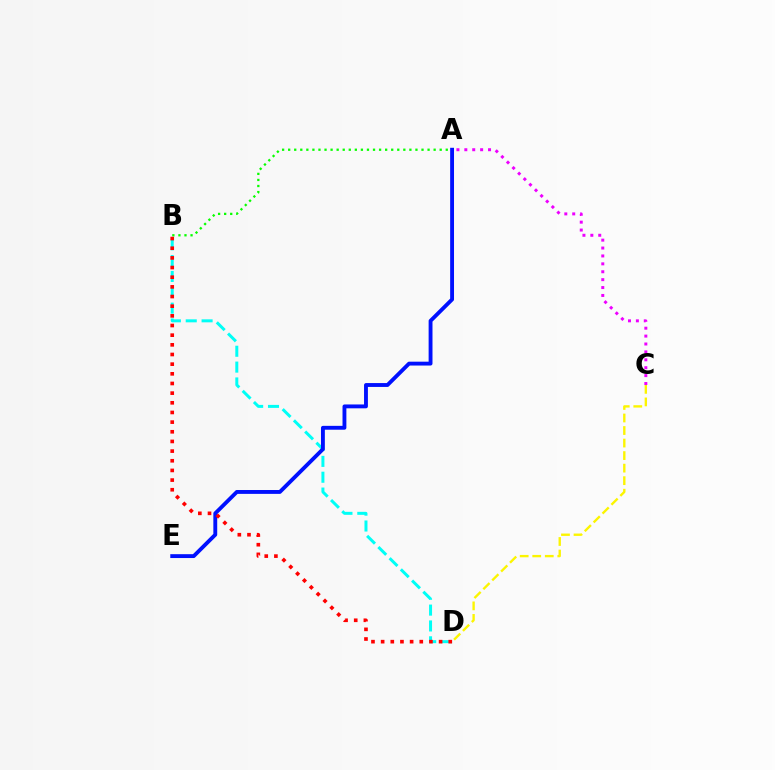{('A', 'B'): [{'color': '#08ff00', 'line_style': 'dotted', 'thickness': 1.65}], ('B', 'D'): [{'color': '#00fff6', 'line_style': 'dashed', 'thickness': 2.15}, {'color': '#ff0000', 'line_style': 'dotted', 'thickness': 2.62}], ('A', 'C'): [{'color': '#ee00ff', 'line_style': 'dotted', 'thickness': 2.15}], ('A', 'E'): [{'color': '#0010ff', 'line_style': 'solid', 'thickness': 2.78}], ('C', 'D'): [{'color': '#fcf500', 'line_style': 'dashed', 'thickness': 1.7}]}